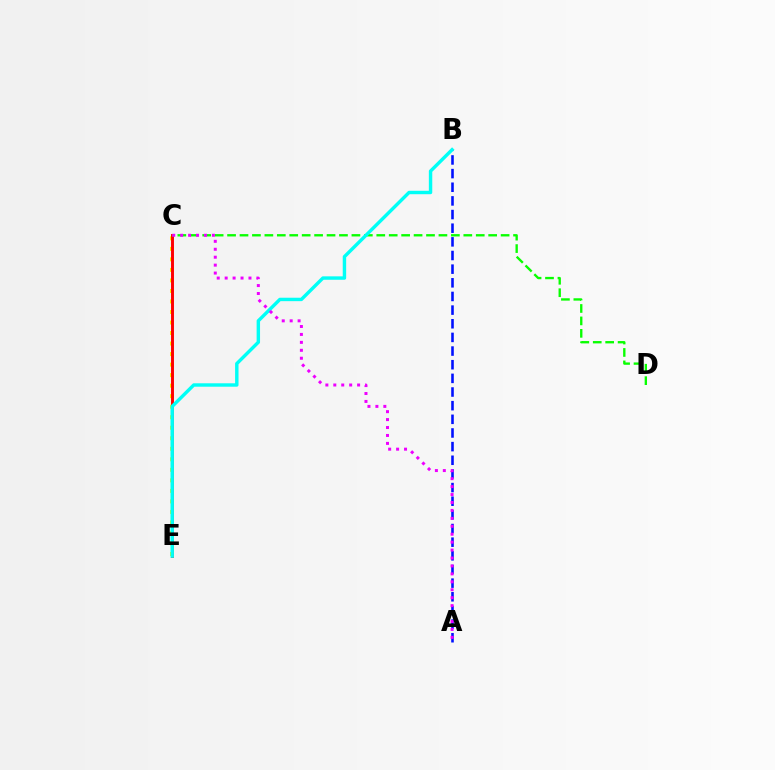{('A', 'B'): [{'color': '#0010ff', 'line_style': 'dashed', 'thickness': 1.85}], ('C', 'E'): [{'color': '#fcf500', 'line_style': 'dotted', 'thickness': 2.86}, {'color': '#ff0000', 'line_style': 'solid', 'thickness': 2.11}], ('C', 'D'): [{'color': '#08ff00', 'line_style': 'dashed', 'thickness': 1.69}], ('B', 'E'): [{'color': '#00fff6', 'line_style': 'solid', 'thickness': 2.46}], ('A', 'C'): [{'color': '#ee00ff', 'line_style': 'dotted', 'thickness': 2.16}]}